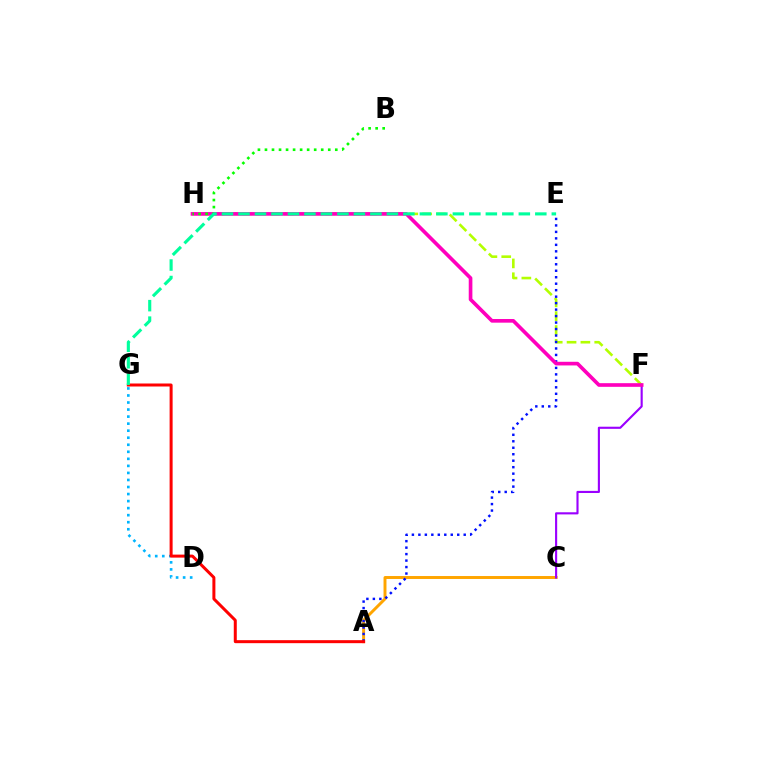{('D', 'G'): [{'color': '#00b5ff', 'line_style': 'dotted', 'thickness': 1.91}], ('A', 'C'): [{'color': '#ffa500', 'line_style': 'solid', 'thickness': 2.12}], ('F', 'H'): [{'color': '#b3ff00', 'line_style': 'dashed', 'thickness': 1.88}, {'color': '#ff00bd', 'line_style': 'solid', 'thickness': 2.63}], ('A', 'E'): [{'color': '#0010ff', 'line_style': 'dotted', 'thickness': 1.76}], ('A', 'G'): [{'color': '#ff0000', 'line_style': 'solid', 'thickness': 2.16}], ('C', 'F'): [{'color': '#9b00ff', 'line_style': 'solid', 'thickness': 1.53}], ('B', 'H'): [{'color': '#08ff00', 'line_style': 'dotted', 'thickness': 1.91}], ('E', 'G'): [{'color': '#00ff9d', 'line_style': 'dashed', 'thickness': 2.24}]}